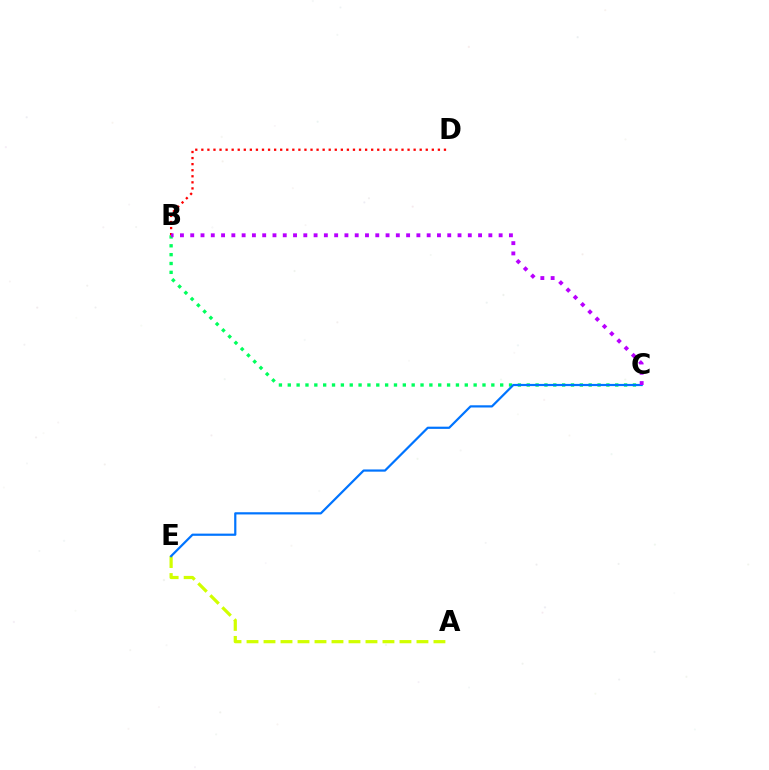{('B', 'C'): [{'color': '#00ff5c', 'line_style': 'dotted', 'thickness': 2.4}, {'color': '#b900ff', 'line_style': 'dotted', 'thickness': 2.79}], ('A', 'E'): [{'color': '#d1ff00', 'line_style': 'dashed', 'thickness': 2.31}], ('B', 'D'): [{'color': '#ff0000', 'line_style': 'dotted', 'thickness': 1.65}], ('C', 'E'): [{'color': '#0074ff', 'line_style': 'solid', 'thickness': 1.59}]}